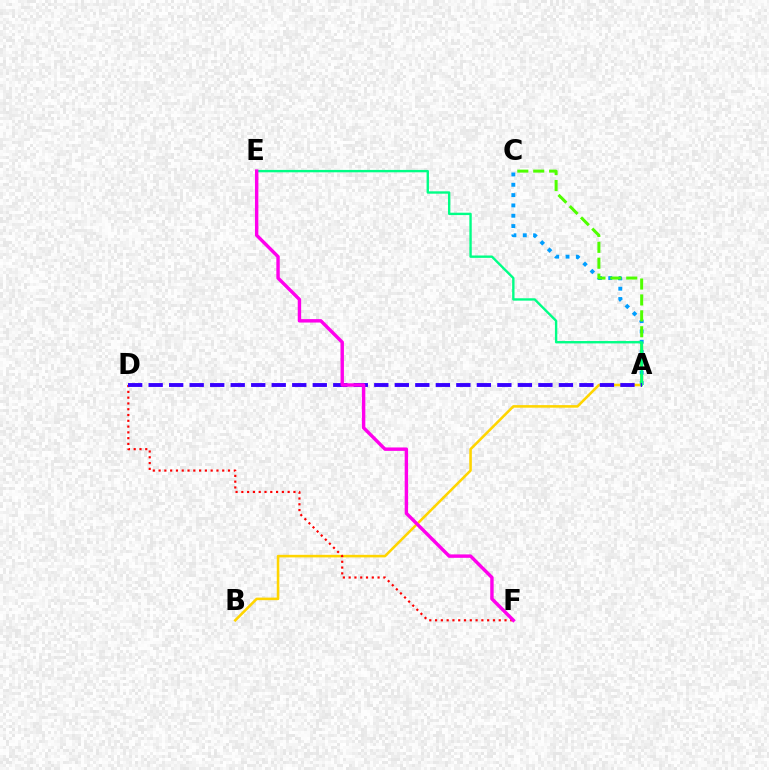{('A', 'C'): [{'color': '#009eff', 'line_style': 'dotted', 'thickness': 2.8}, {'color': '#4fff00', 'line_style': 'dashed', 'thickness': 2.16}], ('A', 'B'): [{'color': '#ffd500', 'line_style': 'solid', 'thickness': 1.86}], ('D', 'F'): [{'color': '#ff0000', 'line_style': 'dotted', 'thickness': 1.57}], ('A', 'E'): [{'color': '#00ff86', 'line_style': 'solid', 'thickness': 1.71}], ('A', 'D'): [{'color': '#3700ff', 'line_style': 'dashed', 'thickness': 2.79}], ('E', 'F'): [{'color': '#ff00ed', 'line_style': 'solid', 'thickness': 2.46}]}